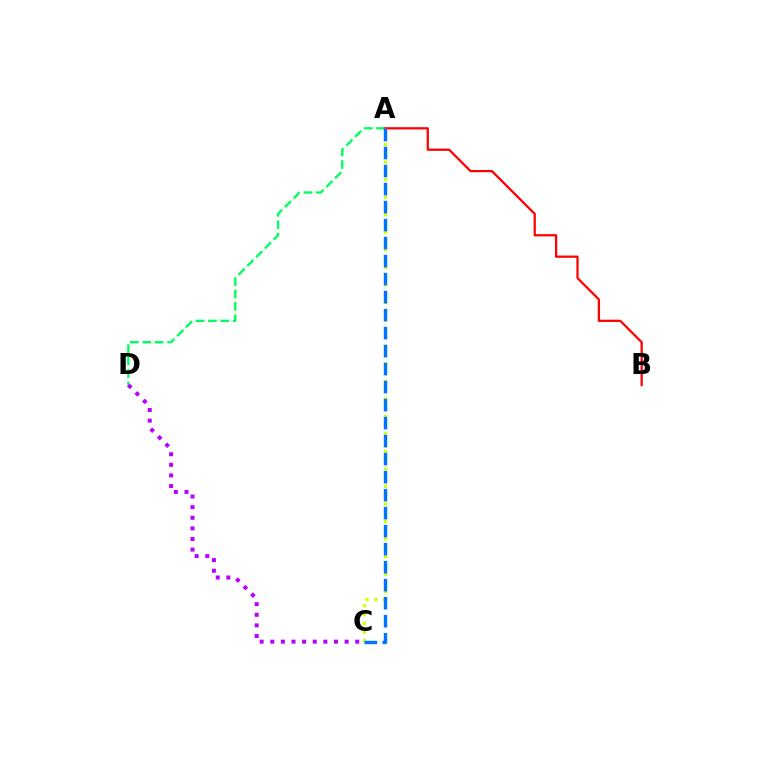{('A', 'D'): [{'color': '#00ff5c', 'line_style': 'dashed', 'thickness': 1.69}], ('C', 'D'): [{'color': '#b900ff', 'line_style': 'dotted', 'thickness': 2.88}], ('A', 'B'): [{'color': '#ff0000', 'line_style': 'solid', 'thickness': 1.62}], ('A', 'C'): [{'color': '#d1ff00', 'line_style': 'dotted', 'thickness': 2.38}, {'color': '#0074ff', 'line_style': 'dashed', 'thickness': 2.45}]}